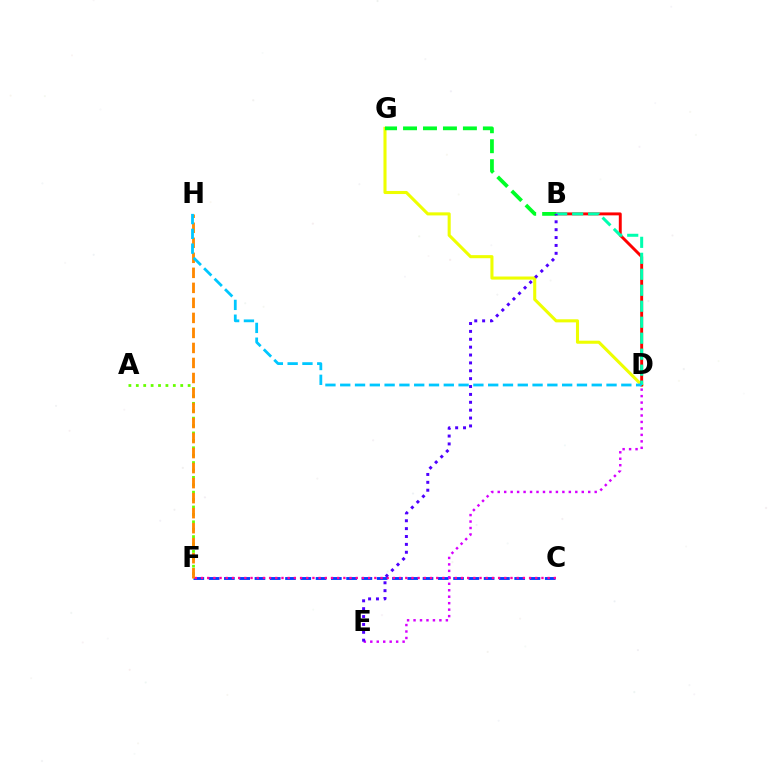{('C', 'F'): [{'color': '#003fff', 'line_style': 'dashed', 'thickness': 2.08}, {'color': '#ff00a0', 'line_style': 'dotted', 'thickness': 1.68}], ('A', 'F'): [{'color': '#66ff00', 'line_style': 'dotted', 'thickness': 2.01}], ('D', 'G'): [{'color': '#eeff00', 'line_style': 'solid', 'thickness': 2.22}], ('B', 'D'): [{'color': '#ff0000', 'line_style': 'solid', 'thickness': 2.1}, {'color': '#00ffaf', 'line_style': 'dashed', 'thickness': 2.17}], ('B', 'G'): [{'color': '#00ff27', 'line_style': 'dashed', 'thickness': 2.71}], ('F', 'H'): [{'color': '#ff8800', 'line_style': 'dashed', 'thickness': 2.04}], ('D', 'E'): [{'color': '#d600ff', 'line_style': 'dotted', 'thickness': 1.76}], ('D', 'H'): [{'color': '#00c7ff', 'line_style': 'dashed', 'thickness': 2.01}], ('B', 'E'): [{'color': '#4f00ff', 'line_style': 'dotted', 'thickness': 2.14}]}